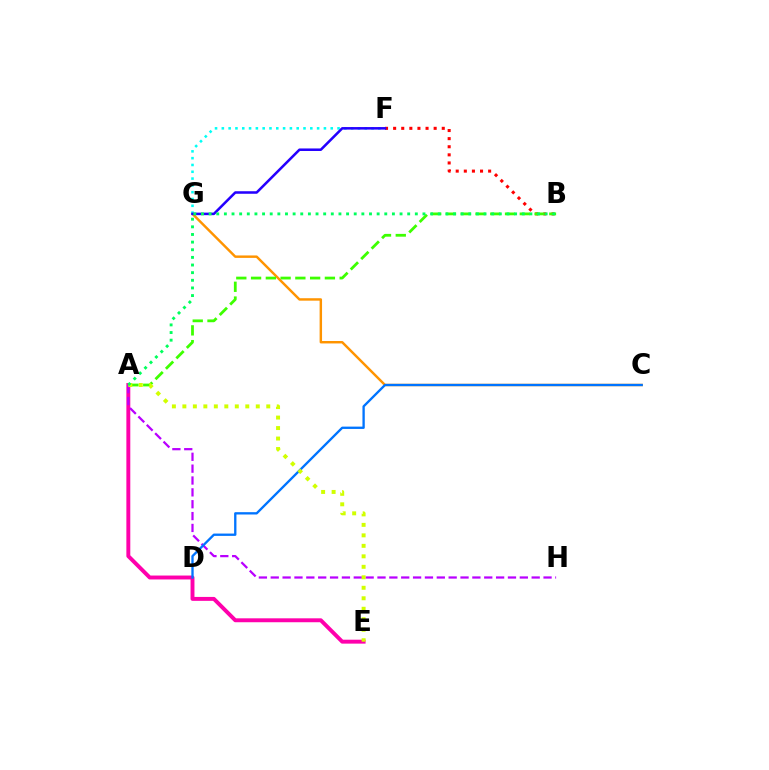{('A', 'E'): [{'color': '#ff00ac', 'line_style': 'solid', 'thickness': 2.83}, {'color': '#d1ff00', 'line_style': 'dotted', 'thickness': 2.85}], ('A', 'H'): [{'color': '#b900ff', 'line_style': 'dashed', 'thickness': 1.61}], ('B', 'F'): [{'color': '#ff0000', 'line_style': 'dotted', 'thickness': 2.2}], ('C', 'G'): [{'color': '#ff9400', 'line_style': 'solid', 'thickness': 1.76}], ('C', 'D'): [{'color': '#0074ff', 'line_style': 'solid', 'thickness': 1.68}], ('F', 'G'): [{'color': '#00fff6', 'line_style': 'dotted', 'thickness': 1.85}, {'color': '#2500ff', 'line_style': 'solid', 'thickness': 1.83}], ('A', 'B'): [{'color': '#3dff00', 'line_style': 'dashed', 'thickness': 2.01}, {'color': '#00ff5c', 'line_style': 'dotted', 'thickness': 2.08}]}